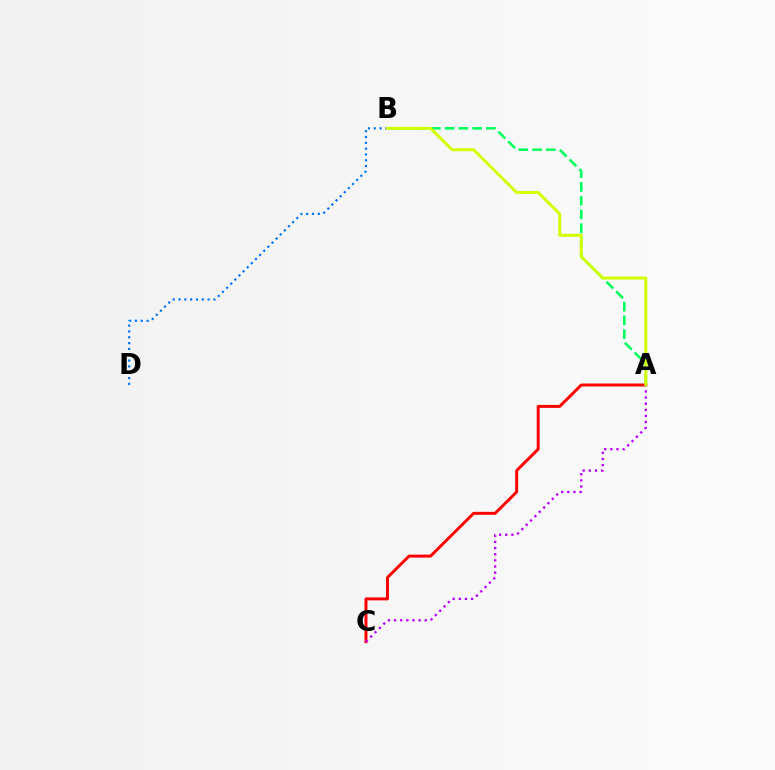{('B', 'D'): [{'color': '#0074ff', 'line_style': 'dotted', 'thickness': 1.58}], ('A', 'B'): [{'color': '#00ff5c', 'line_style': 'dashed', 'thickness': 1.87}, {'color': '#d1ff00', 'line_style': 'solid', 'thickness': 2.13}], ('A', 'C'): [{'color': '#ff0000', 'line_style': 'solid', 'thickness': 2.13}, {'color': '#b900ff', 'line_style': 'dotted', 'thickness': 1.67}]}